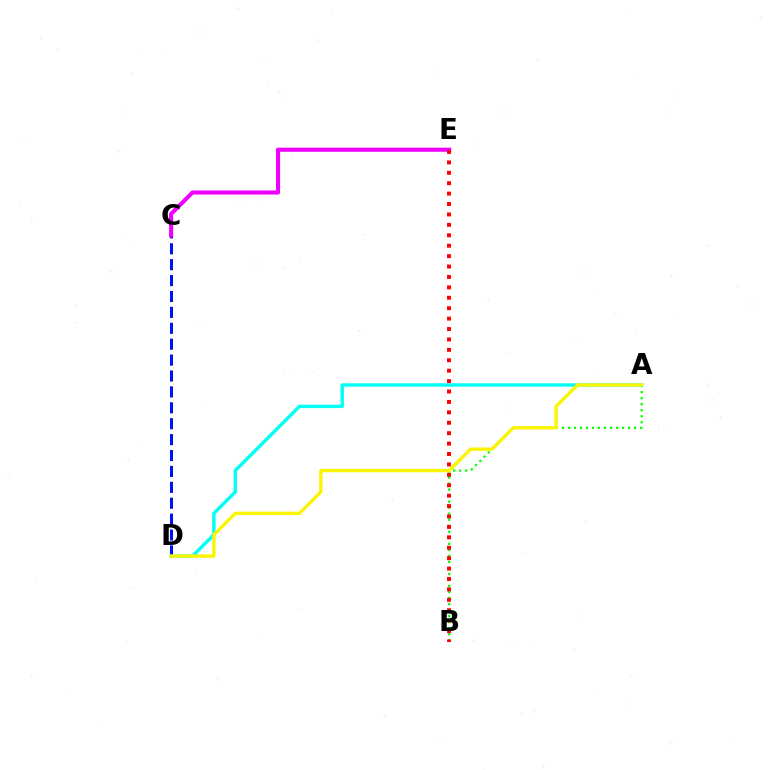{('A', 'B'): [{'color': '#08ff00', 'line_style': 'dotted', 'thickness': 1.64}], ('C', 'D'): [{'color': '#0010ff', 'line_style': 'dashed', 'thickness': 2.16}], ('C', 'E'): [{'color': '#ee00ff', 'line_style': 'solid', 'thickness': 2.95}], ('B', 'E'): [{'color': '#ff0000', 'line_style': 'dotted', 'thickness': 2.83}], ('A', 'D'): [{'color': '#00fff6', 'line_style': 'solid', 'thickness': 2.44}, {'color': '#fcf500', 'line_style': 'solid', 'thickness': 2.42}]}